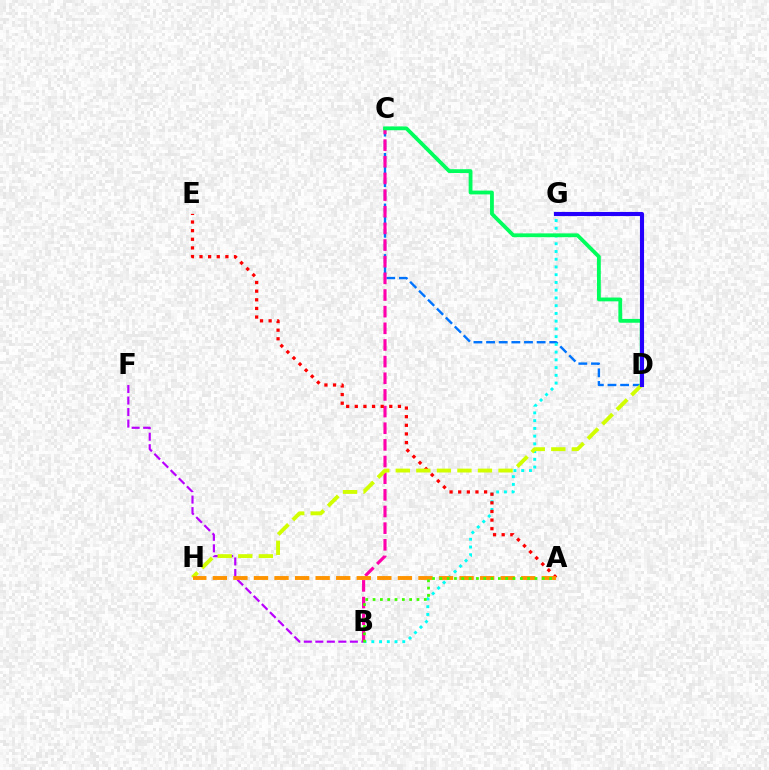{('C', 'D'): [{'color': '#0074ff', 'line_style': 'dashed', 'thickness': 1.72}, {'color': '#00ff5c', 'line_style': 'solid', 'thickness': 2.74}], ('B', 'G'): [{'color': '#00fff6', 'line_style': 'dotted', 'thickness': 2.1}], ('B', 'F'): [{'color': '#b900ff', 'line_style': 'dashed', 'thickness': 1.56}], ('B', 'C'): [{'color': '#ff00ac', 'line_style': 'dashed', 'thickness': 2.26}], ('A', 'E'): [{'color': '#ff0000', 'line_style': 'dotted', 'thickness': 2.34}], ('D', 'H'): [{'color': '#d1ff00', 'line_style': 'dashed', 'thickness': 2.79}], ('A', 'H'): [{'color': '#ff9400', 'line_style': 'dashed', 'thickness': 2.79}], ('A', 'B'): [{'color': '#3dff00', 'line_style': 'dotted', 'thickness': 1.99}], ('D', 'G'): [{'color': '#2500ff', 'line_style': 'solid', 'thickness': 2.95}]}